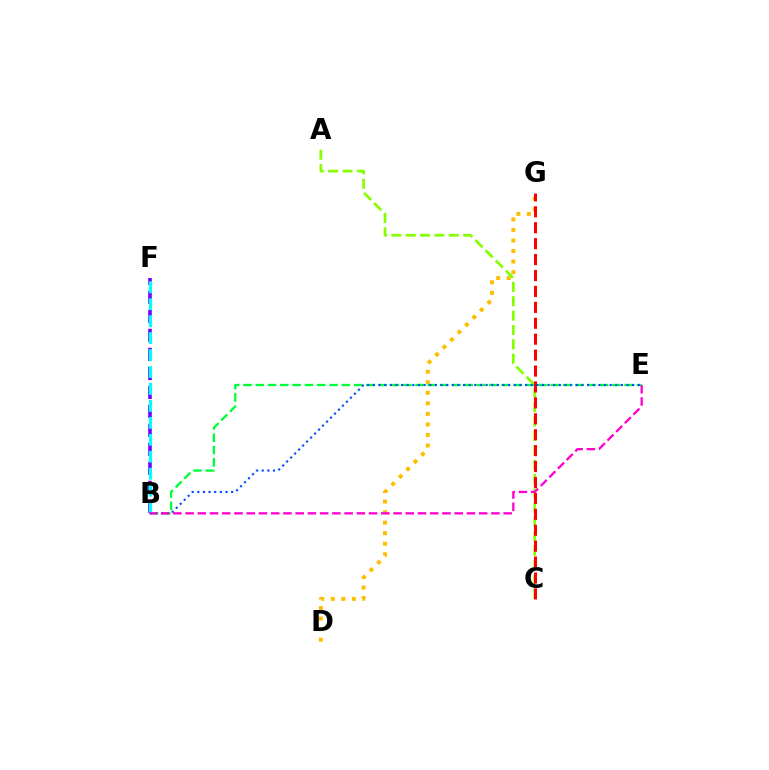{('D', 'G'): [{'color': '#ffbd00', 'line_style': 'dotted', 'thickness': 2.86}], ('A', 'C'): [{'color': '#84ff00', 'line_style': 'dashed', 'thickness': 1.95}], ('B', 'E'): [{'color': '#00ff39', 'line_style': 'dashed', 'thickness': 1.67}, {'color': '#004bff', 'line_style': 'dotted', 'thickness': 1.53}, {'color': '#ff00cf', 'line_style': 'dashed', 'thickness': 1.66}], ('B', 'F'): [{'color': '#7200ff', 'line_style': 'dashed', 'thickness': 2.58}, {'color': '#00fff6', 'line_style': 'dashed', 'thickness': 2.3}], ('C', 'G'): [{'color': '#ff0000', 'line_style': 'dashed', 'thickness': 2.16}]}